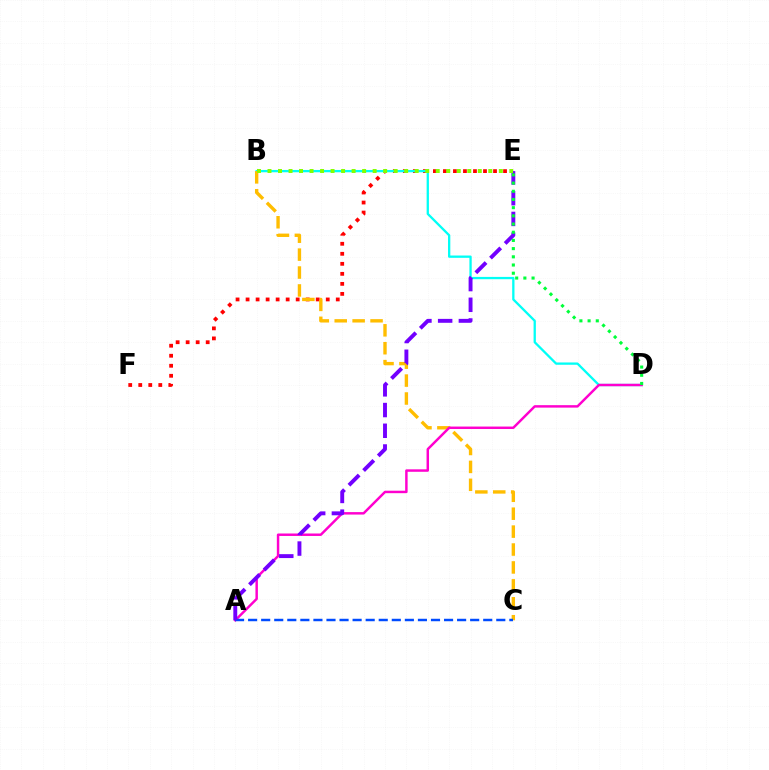{('E', 'F'): [{'color': '#ff0000', 'line_style': 'dotted', 'thickness': 2.72}], ('B', 'D'): [{'color': '#00fff6', 'line_style': 'solid', 'thickness': 1.66}], ('B', 'C'): [{'color': '#ffbd00', 'line_style': 'dashed', 'thickness': 2.43}], ('A', 'D'): [{'color': '#ff00cf', 'line_style': 'solid', 'thickness': 1.77}], ('A', 'C'): [{'color': '#004bff', 'line_style': 'dashed', 'thickness': 1.77}], ('A', 'E'): [{'color': '#7200ff', 'line_style': 'dashed', 'thickness': 2.81}], ('D', 'E'): [{'color': '#00ff39', 'line_style': 'dotted', 'thickness': 2.23}], ('B', 'E'): [{'color': '#84ff00', 'line_style': 'dotted', 'thickness': 2.86}]}